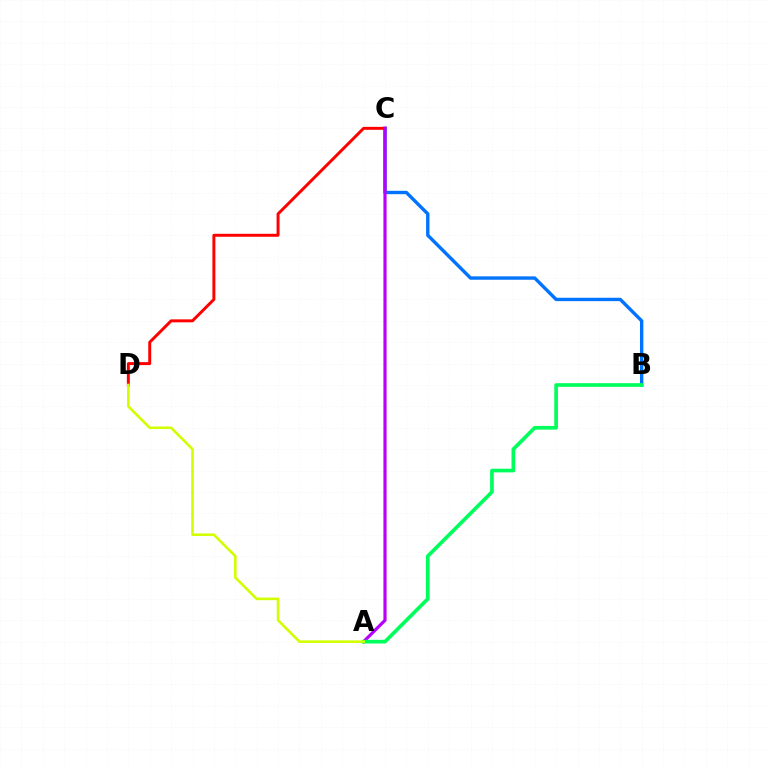{('B', 'C'): [{'color': '#0074ff', 'line_style': 'solid', 'thickness': 2.43}], ('C', 'D'): [{'color': '#ff0000', 'line_style': 'solid', 'thickness': 2.13}], ('A', 'C'): [{'color': '#b900ff', 'line_style': 'solid', 'thickness': 2.3}], ('A', 'B'): [{'color': '#00ff5c', 'line_style': 'solid', 'thickness': 2.65}], ('A', 'D'): [{'color': '#d1ff00', 'line_style': 'solid', 'thickness': 1.87}]}